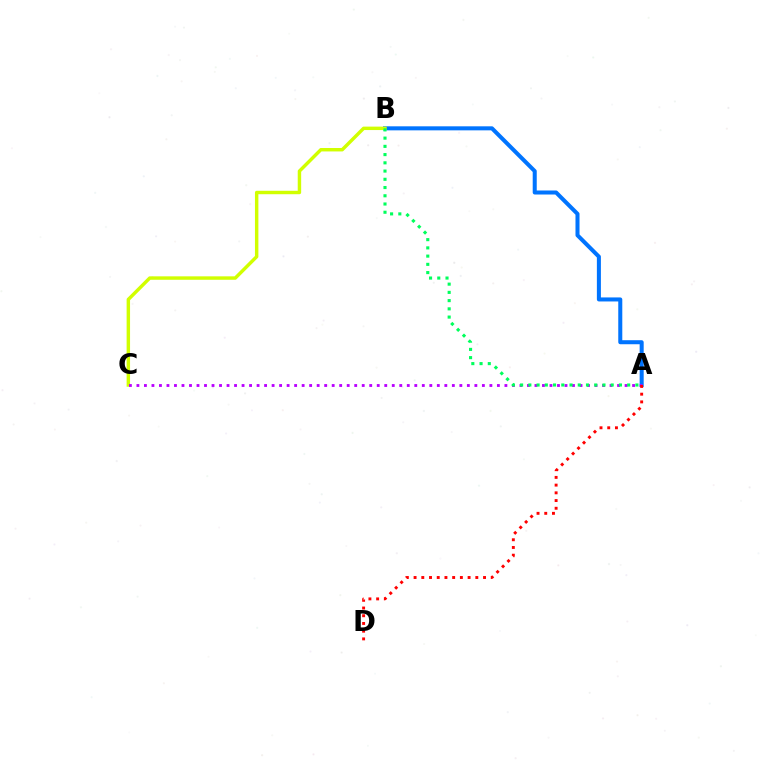{('A', 'B'): [{'color': '#0074ff', 'line_style': 'solid', 'thickness': 2.9}, {'color': '#00ff5c', 'line_style': 'dotted', 'thickness': 2.24}], ('B', 'C'): [{'color': '#d1ff00', 'line_style': 'solid', 'thickness': 2.47}], ('A', 'C'): [{'color': '#b900ff', 'line_style': 'dotted', 'thickness': 2.04}], ('A', 'D'): [{'color': '#ff0000', 'line_style': 'dotted', 'thickness': 2.1}]}